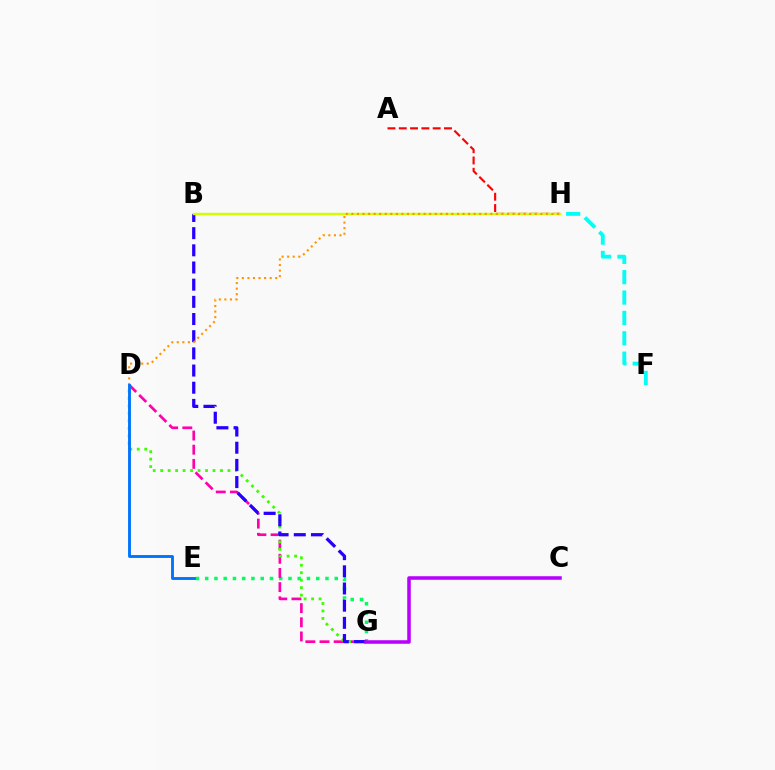{('E', 'G'): [{'color': '#00ff5c', 'line_style': 'dotted', 'thickness': 2.51}], ('D', 'G'): [{'color': '#ff00ac', 'line_style': 'dashed', 'thickness': 1.93}, {'color': '#3dff00', 'line_style': 'dotted', 'thickness': 2.03}], ('A', 'H'): [{'color': '#ff0000', 'line_style': 'dashed', 'thickness': 1.54}], ('B', 'G'): [{'color': '#2500ff', 'line_style': 'dashed', 'thickness': 2.33}], ('B', 'H'): [{'color': '#d1ff00', 'line_style': 'solid', 'thickness': 1.75}], ('D', 'H'): [{'color': '#ff9400', 'line_style': 'dotted', 'thickness': 1.51}], ('C', 'G'): [{'color': '#b900ff', 'line_style': 'solid', 'thickness': 2.54}], ('D', 'E'): [{'color': '#0074ff', 'line_style': 'solid', 'thickness': 2.08}], ('F', 'H'): [{'color': '#00fff6', 'line_style': 'dashed', 'thickness': 2.77}]}